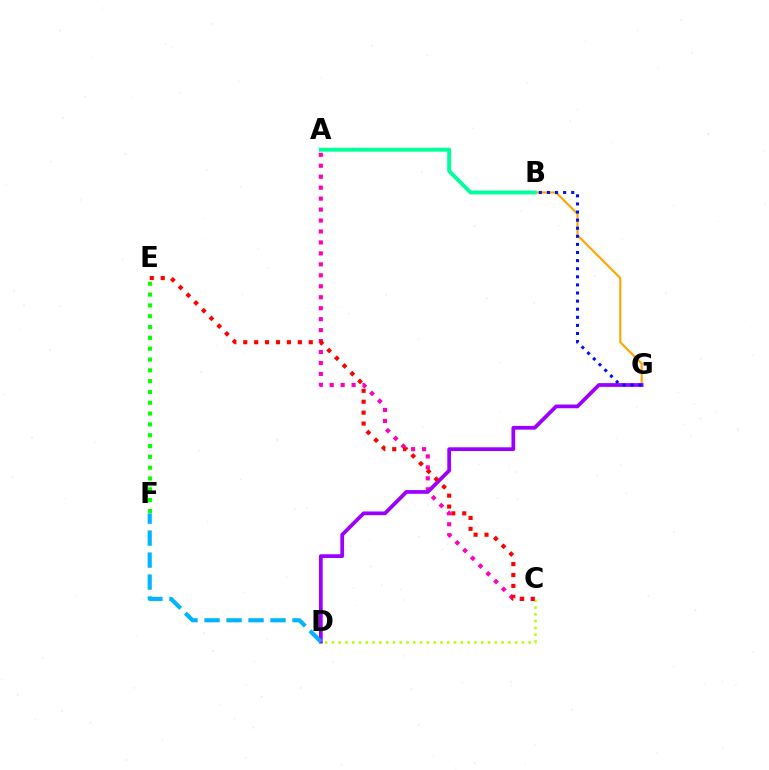{('E', 'F'): [{'color': '#08ff00', 'line_style': 'dotted', 'thickness': 2.94}], ('B', 'G'): [{'color': '#ffa500', 'line_style': 'solid', 'thickness': 1.53}, {'color': '#0010ff', 'line_style': 'dotted', 'thickness': 2.2}], ('A', 'C'): [{'color': '#ff00bd', 'line_style': 'dotted', 'thickness': 2.98}], ('D', 'G'): [{'color': '#9b00ff', 'line_style': 'solid', 'thickness': 2.7}], ('D', 'F'): [{'color': '#00b5ff', 'line_style': 'dashed', 'thickness': 2.99}], ('A', 'B'): [{'color': '#00ff9d', 'line_style': 'solid', 'thickness': 2.81}], ('C', 'D'): [{'color': '#b3ff00', 'line_style': 'dotted', 'thickness': 1.84}], ('C', 'E'): [{'color': '#ff0000', 'line_style': 'dotted', 'thickness': 2.97}]}